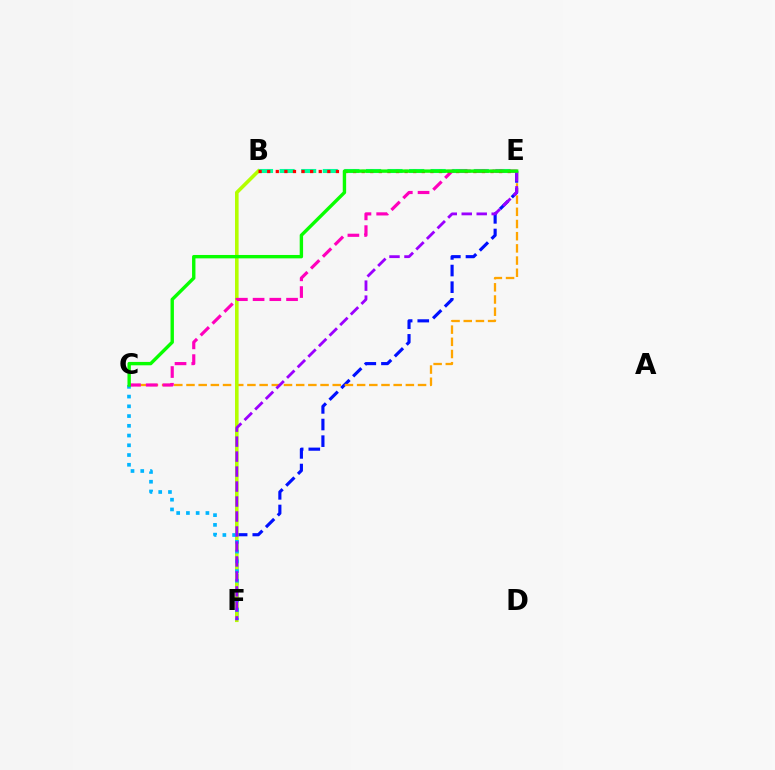{('B', 'E'): [{'color': '#00ff9d', 'line_style': 'dashed', 'thickness': 2.93}, {'color': '#ff0000', 'line_style': 'dotted', 'thickness': 2.33}], ('E', 'F'): [{'color': '#0010ff', 'line_style': 'dashed', 'thickness': 2.26}, {'color': '#9b00ff', 'line_style': 'dashed', 'thickness': 2.04}], ('C', 'E'): [{'color': '#ffa500', 'line_style': 'dashed', 'thickness': 1.66}, {'color': '#ff00bd', 'line_style': 'dashed', 'thickness': 2.27}, {'color': '#08ff00', 'line_style': 'solid', 'thickness': 2.44}], ('B', 'F'): [{'color': '#b3ff00', 'line_style': 'solid', 'thickness': 2.58}], ('C', 'F'): [{'color': '#00b5ff', 'line_style': 'dotted', 'thickness': 2.65}]}